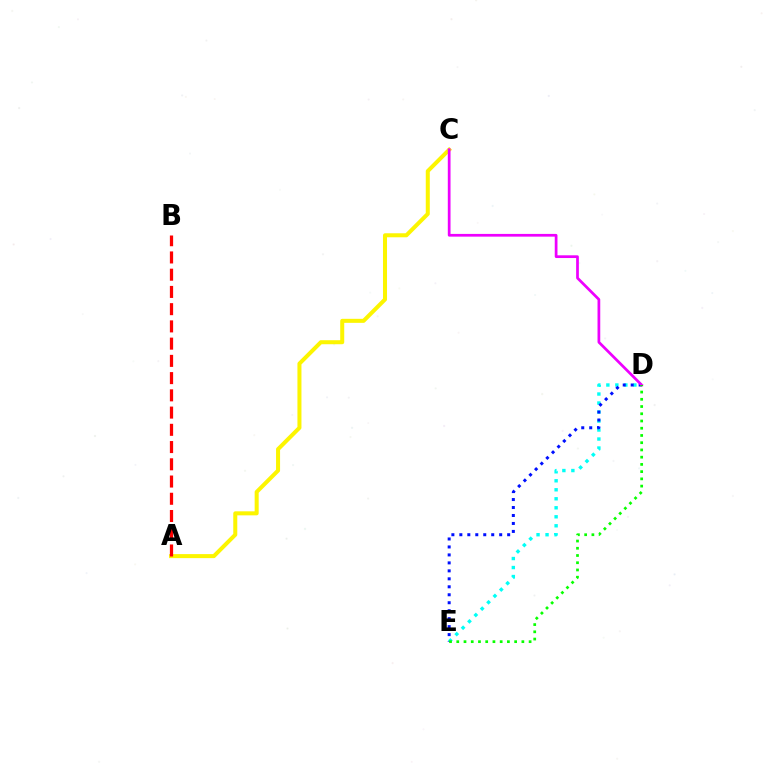{('A', 'C'): [{'color': '#fcf500', 'line_style': 'solid', 'thickness': 2.89}], ('A', 'B'): [{'color': '#ff0000', 'line_style': 'dashed', 'thickness': 2.34}], ('D', 'E'): [{'color': '#00fff6', 'line_style': 'dotted', 'thickness': 2.45}, {'color': '#0010ff', 'line_style': 'dotted', 'thickness': 2.17}, {'color': '#08ff00', 'line_style': 'dotted', 'thickness': 1.97}], ('C', 'D'): [{'color': '#ee00ff', 'line_style': 'solid', 'thickness': 1.97}]}